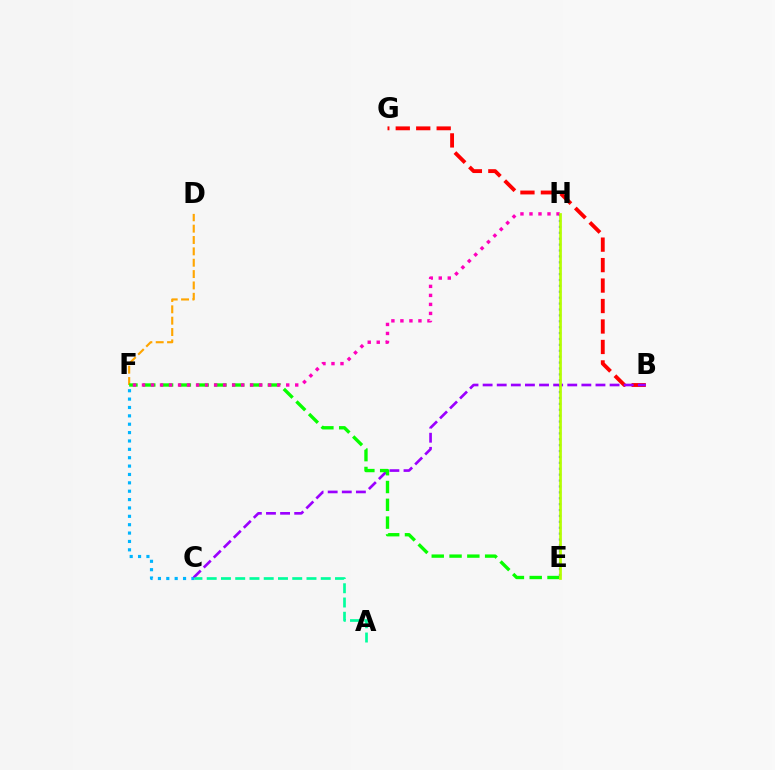{('C', 'F'): [{'color': '#00b5ff', 'line_style': 'dotted', 'thickness': 2.27}], ('B', 'G'): [{'color': '#ff0000', 'line_style': 'dashed', 'thickness': 2.78}], ('D', 'F'): [{'color': '#ffa500', 'line_style': 'dashed', 'thickness': 1.54}], ('B', 'C'): [{'color': '#9b00ff', 'line_style': 'dashed', 'thickness': 1.92}], ('E', 'F'): [{'color': '#08ff00', 'line_style': 'dashed', 'thickness': 2.42}], ('A', 'C'): [{'color': '#00ff9d', 'line_style': 'dashed', 'thickness': 1.94}], ('F', 'H'): [{'color': '#ff00bd', 'line_style': 'dotted', 'thickness': 2.45}], ('E', 'H'): [{'color': '#0010ff', 'line_style': 'dotted', 'thickness': 1.6}, {'color': '#b3ff00', 'line_style': 'solid', 'thickness': 1.96}]}